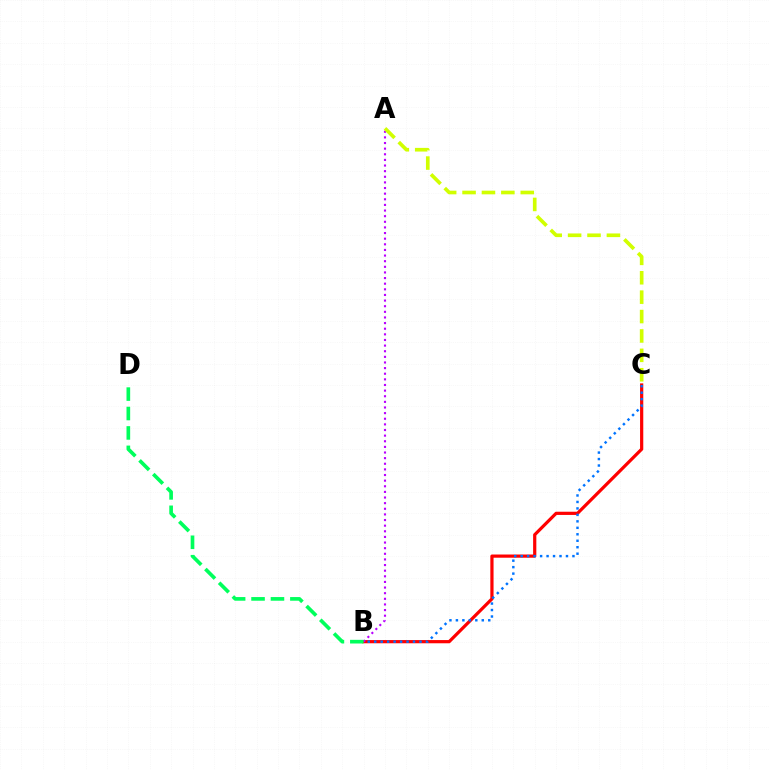{('B', 'C'): [{'color': '#ff0000', 'line_style': 'solid', 'thickness': 2.31}, {'color': '#0074ff', 'line_style': 'dotted', 'thickness': 1.76}], ('A', 'B'): [{'color': '#b900ff', 'line_style': 'dotted', 'thickness': 1.53}], ('B', 'D'): [{'color': '#00ff5c', 'line_style': 'dashed', 'thickness': 2.64}], ('A', 'C'): [{'color': '#d1ff00', 'line_style': 'dashed', 'thickness': 2.64}]}